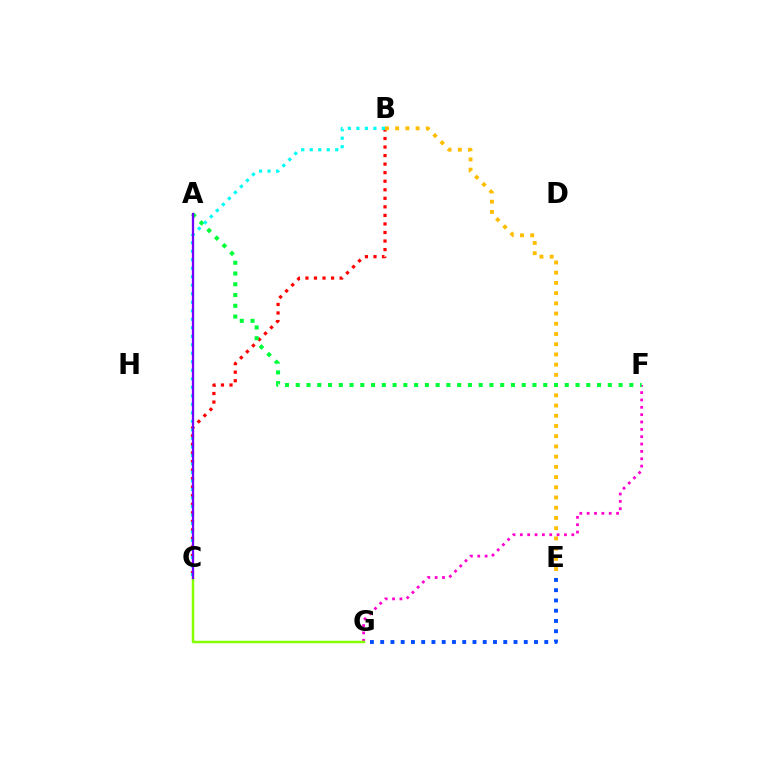{('E', 'G'): [{'color': '#004bff', 'line_style': 'dotted', 'thickness': 2.79}], ('B', 'C'): [{'color': '#ff0000', 'line_style': 'dotted', 'thickness': 2.32}, {'color': '#00fff6', 'line_style': 'dotted', 'thickness': 2.31}], ('B', 'E'): [{'color': '#ffbd00', 'line_style': 'dotted', 'thickness': 2.78}], ('F', 'G'): [{'color': '#ff00cf', 'line_style': 'dotted', 'thickness': 2.0}], ('C', 'G'): [{'color': '#84ff00', 'line_style': 'solid', 'thickness': 1.8}], ('A', 'F'): [{'color': '#00ff39', 'line_style': 'dotted', 'thickness': 2.92}], ('A', 'C'): [{'color': '#7200ff', 'line_style': 'solid', 'thickness': 1.63}]}